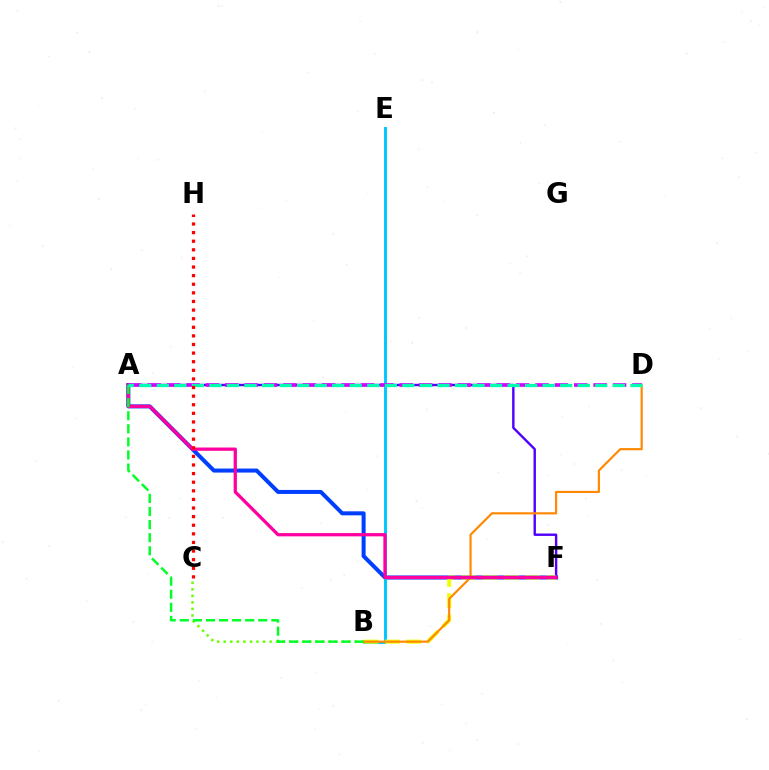{('A', 'F'): [{'color': '#003fff', 'line_style': 'solid', 'thickness': 2.89}, {'color': '#4f00ff', 'line_style': 'solid', 'thickness': 1.73}, {'color': '#ff00a0', 'line_style': 'solid', 'thickness': 2.35}], ('B', 'E'): [{'color': '#00c7ff', 'line_style': 'solid', 'thickness': 2.12}], ('B', 'F'): [{'color': '#eeff00', 'line_style': 'dashed', 'thickness': 2.9}], ('B', 'C'): [{'color': '#66ff00', 'line_style': 'dotted', 'thickness': 1.78}], ('B', 'D'): [{'color': '#ff8800', 'line_style': 'solid', 'thickness': 1.56}], ('A', 'D'): [{'color': '#d600ff', 'line_style': 'dashed', 'thickness': 2.63}, {'color': '#00ffaf', 'line_style': 'dashed', 'thickness': 2.38}], ('A', 'B'): [{'color': '#00ff27', 'line_style': 'dashed', 'thickness': 1.78}], ('C', 'H'): [{'color': '#ff0000', 'line_style': 'dotted', 'thickness': 2.34}]}